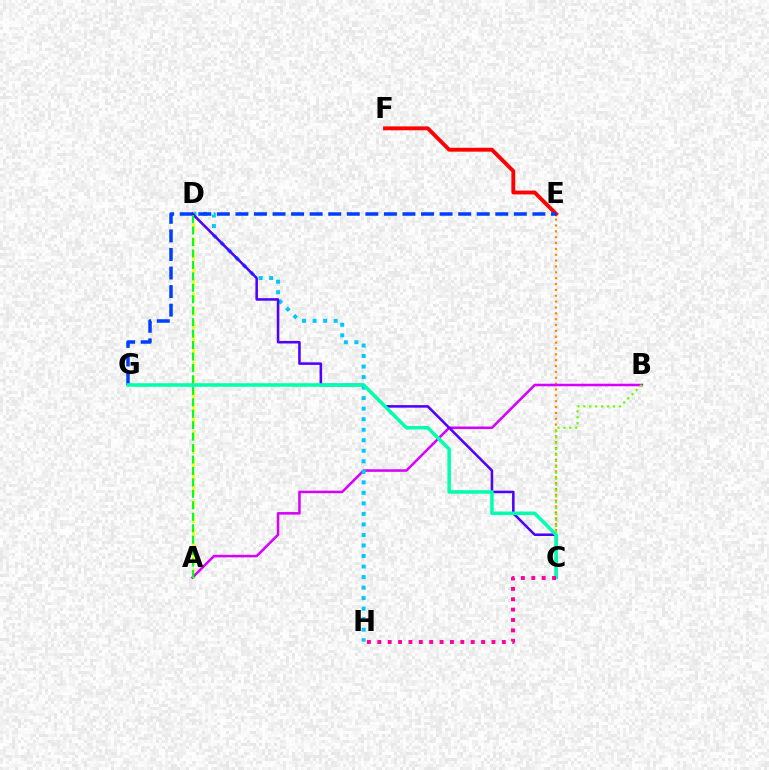{('C', 'E'): [{'color': '#ff8800', 'line_style': 'dotted', 'thickness': 1.59}], ('A', 'D'): [{'color': '#eeff00', 'line_style': 'dashed', 'thickness': 1.88}, {'color': '#00ff27', 'line_style': 'dashed', 'thickness': 1.56}], ('A', 'B'): [{'color': '#d600ff', 'line_style': 'solid', 'thickness': 1.82}], ('E', 'F'): [{'color': '#ff0000', 'line_style': 'solid', 'thickness': 2.79}], ('B', 'C'): [{'color': '#66ff00', 'line_style': 'dotted', 'thickness': 1.61}], ('D', 'H'): [{'color': '#00c7ff', 'line_style': 'dotted', 'thickness': 2.86}], ('E', 'G'): [{'color': '#003fff', 'line_style': 'dashed', 'thickness': 2.52}], ('C', 'D'): [{'color': '#4f00ff', 'line_style': 'solid', 'thickness': 1.83}], ('C', 'G'): [{'color': '#00ffaf', 'line_style': 'solid', 'thickness': 2.54}], ('C', 'H'): [{'color': '#ff00a0', 'line_style': 'dotted', 'thickness': 2.82}]}